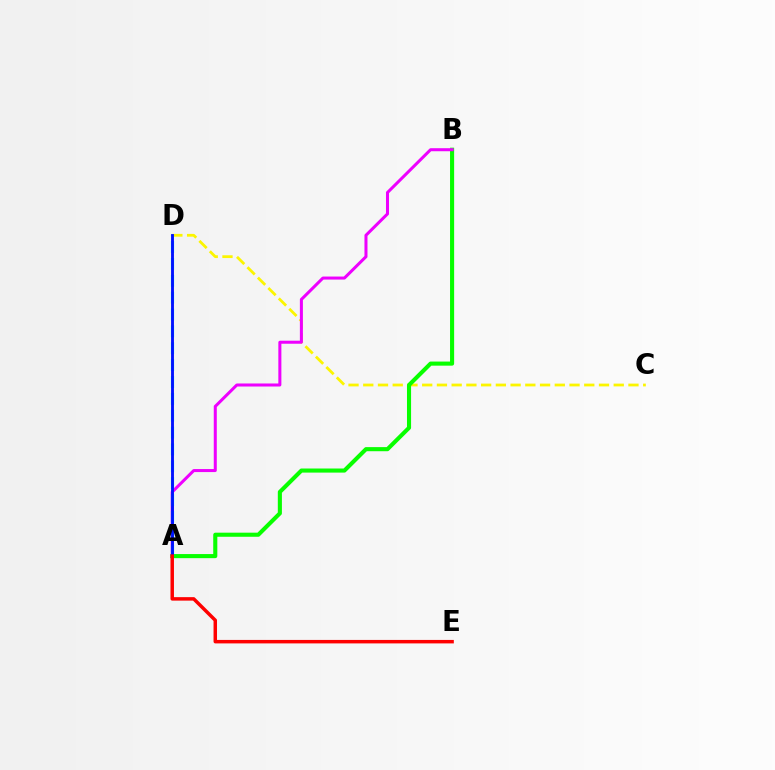{('C', 'D'): [{'color': '#fcf500', 'line_style': 'dashed', 'thickness': 2.0}], ('A', 'B'): [{'color': '#08ff00', 'line_style': 'solid', 'thickness': 2.95}, {'color': '#ee00ff', 'line_style': 'solid', 'thickness': 2.18}], ('A', 'D'): [{'color': '#00fff6', 'line_style': 'dashed', 'thickness': 2.29}, {'color': '#0010ff', 'line_style': 'solid', 'thickness': 2.06}], ('A', 'E'): [{'color': '#ff0000', 'line_style': 'solid', 'thickness': 2.5}]}